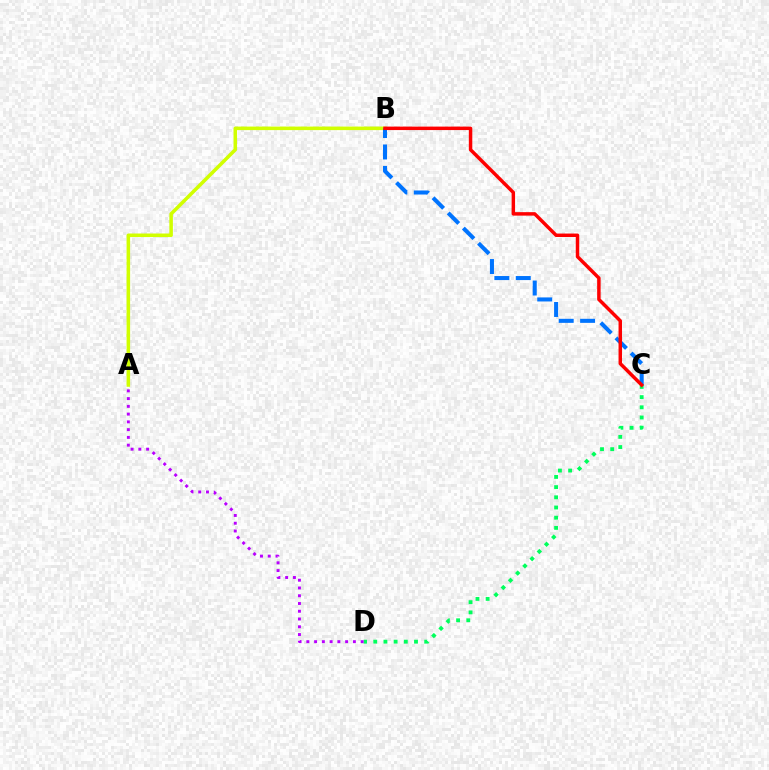{('C', 'D'): [{'color': '#00ff5c', 'line_style': 'dotted', 'thickness': 2.77}], ('A', 'B'): [{'color': '#d1ff00', 'line_style': 'solid', 'thickness': 2.55}], ('A', 'D'): [{'color': '#b900ff', 'line_style': 'dotted', 'thickness': 2.11}], ('B', 'C'): [{'color': '#0074ff', 'line_style': 'dashed', 'thickness': 2.91}, {'color': '#ff0000', 'line_style': 'solid', 'thickness': 2.5}]}